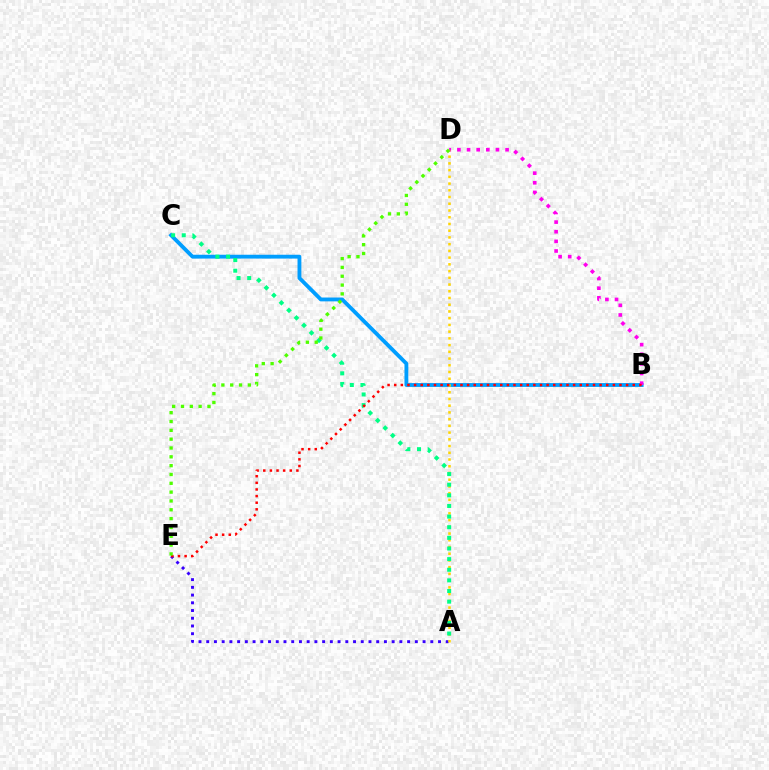{('A', 'E'): [{'color': '#3700ff', 'line_style': 'dotted', 'thickness': 2.1}], ('B', 'C'): [{'color': '#009eff', 'line_style': 'solid', 'thickness': 2.76}], ('B', 'D'): [{'color': '#ff00ed', 'line_style': 'dotted', 'thickness': 2.62}], ('A', 'D'): [{'color': '#ffd500', 'line_style': 'dotted', 'thickness': 1.83}], ('A', 'C'): [{'color': '#00ff86', 'line_style': 'dotted', 'thickness': 2.89}], ('B', 'E'): [{'color': '#ff0000', 'line_style': 'dotted', 'thickness': 1.8}], ('D', 'E'): [{'color': '#4fff00', 'line_style': 'dotted', 'thickness': 2.4}]}